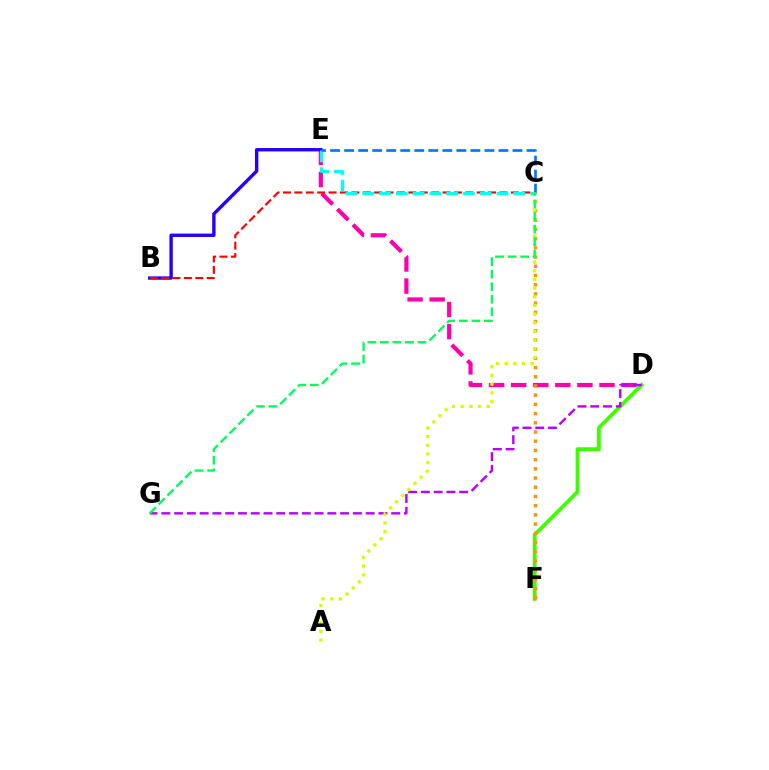{('D', 'E'): [{'color': '#ff00ac', 'line_style': 'dashed', 'thickness': 3.0}], ('D', 'F'): [{'color': '#3dff00', 'line_style': 'solid', 'thickness': 2.74}], ('B', 'E'): [{'color': '#2500ff', 'line_style': 'solid', 'thickness': 2.43}], ('B', 'C'): [{'color': '#ff0000', 'line_style': 'dashed', 'thickness': 1.55}], ('C', 'E'): [{'color': '#00fff6', 'line_style': 'dashed', 'thickness': 2.28}, {'color': '#0074ff', 'line_style': 'dashed', 'thickness': 1.91}], ('C', 'F'): [{'color': '#ff9400', 'line_style': 'dotted', 'thickness': 2.5}], ('D', 'G'): [{'color': '#b900ff', 'line_style': 'dashed', 'thickness': 1.73}], ('A', 'C'): [{'color': '#d1ff00', 'line_style': 'dotted', 'thickness': 2.36}], ('C', 'G'): [{'color': '#00ff5c', 'line_style': 'dashed', 'thickness': 1.7}]}